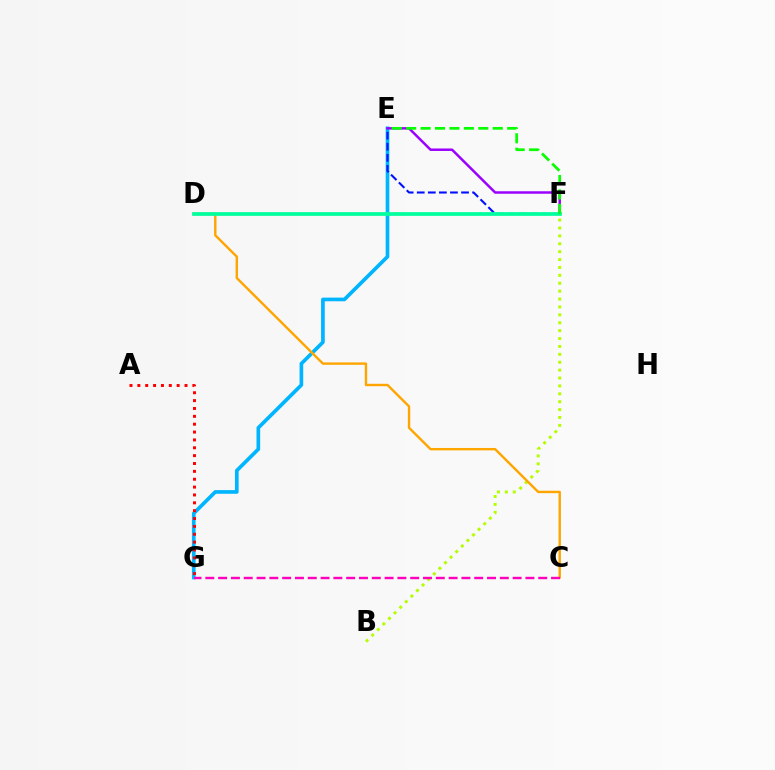{('E', 'G'): [{'color': '#00b5ff', 'line_style': 'solid', 'thickness': 2.64}], ('B', 'F'): [{'color': '#b3ff00', 'line_style': 'dotted', 'thickness': 2.15}], ('A', 'G'): [{'color': '#ff0000', 'line_style': 'dotted', 'thickness': 2.14}], ('E', 'F'): [{'color': '#0010ff', 'line_style': 'dashed', 'thickness': 1.5}, {'color': '#9b00ff', 'line_style': 'solid', 'thickness': 1.79}, {'color': '#08ff00', 'line_style': 'dashed', 'thickness': 1.96}], ('C', 'D'): [{'color': '#ffa500', 'line_style': 'solid', 'thickness': 1.73}], ('C', 'G'): [{'color': '#ff00bd', 'line_style': 'dashed', 'thickness': 1.74}], ('D', 'F'): [{'color': '#00ff9d', 'line_style': 'solid', 'thickness': 2.67}]}